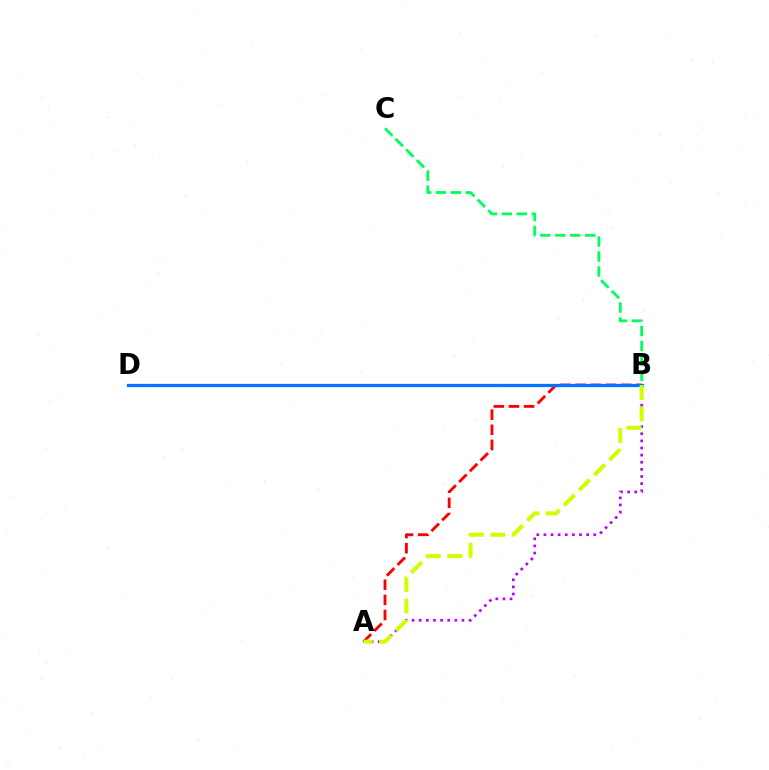{('A', 'B'): [{'color': '#b900ff', 'line_style': 'dotted', 'thickness': 1.94}, {'color': '#ff0000', 'line_style': 'dashed', 'thickness': 2.06}, {'color': '#d1ff00', 'line_style': 'dashed', 'thickness': 2.91}], ('B', 'C'): [{'color': '#00ff5c', 'line_style': 'dashed', 'thickness': 2.03}], ('B', 'D'): [{'color': '#0074ff', 'line_style': 'solid', 'thickness': 2.33}]}